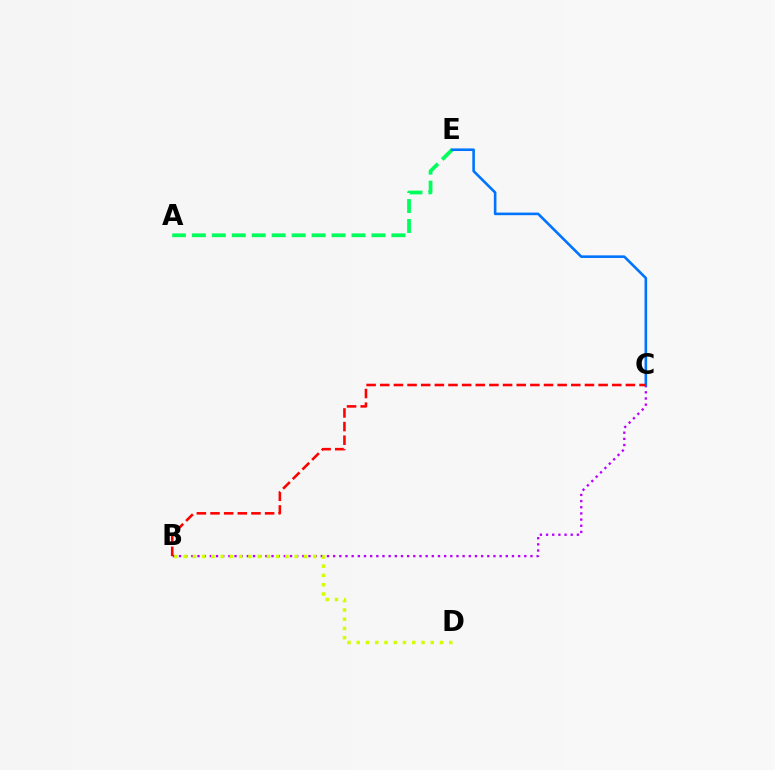{('B', 'C'): [{'color': '#b900ff', 'line_style': 'dotted', 'thickness': 1.68}, {'color': '#ff0000', 'line_style': 'dashed', 'thickness': 1.85}], ('A', 'E'): [{'color': '#00ff5c', 'line_style': 'dashed', 'thickness': 2.71}], ('C', 'E'): [{'color': '#0074ff', 'line_style': 'solid', 'thickness': 1.87}], ('B', 'D'): [{'color': '#d1ff00', 'line_style': 'dotted', 'thickness': 2.51}]}